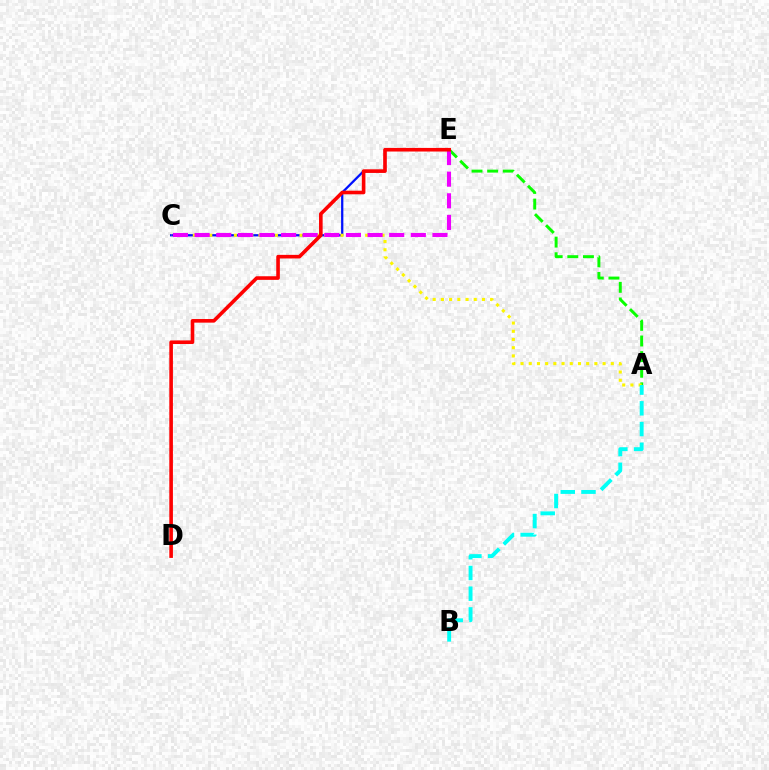{('A', 'E'): [{'color': '#08ff00', 'line_style': 'dashed', 'thickness': 2.12}], ('C', 'E'): [{'color': '#0010ff', 'line_style': 'solid', 'thickness': 1.63}, {'color': '#ee00ff', 'line_style': 'dashed', 'thickness': 2.94}], ('A', 'C'): [{'color': '#fcf500', 'line_style': 'dotted', 'thickness': 2.23}], ('A', 'B'): [{'color': '#00fff6', 'line_style': 'dashed', 'thickness': 2.81}], ('D', 'E'): [{'color': '#ff0000', 'line_style': 'solid', 'thickness': 2.6}]}